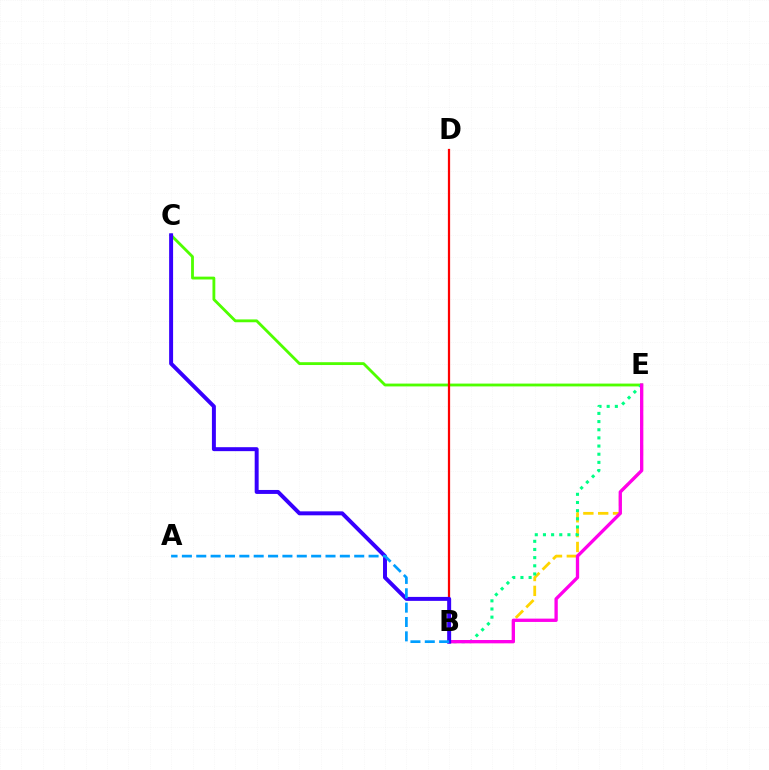{('B', 'E'): [{'color': '#ffd500', 'line_style': 'dashed', 'thickness': 2.01}, {'color': '#00ff86', 'line_style': 'dotted', 'thickness': 2.22}, {'color': '#ff00ed', 'line_style': 'solid', 'thickness': 2.39}], ('C', 'E'): [{'color': '#4fff00', 'line_style': 'solid', 'thickness': 2.04}], ('B', 'D'): [{'color': '#ff0000', 'line_style': 'solid', 'thickness': 1.61}], ('B', 'C'): [{'color': '#3700ff', 'line_style': 'solid', 'thickness': 2.85}], ('A', 'B'): [{'color': '#009eff', 'line_style': 'dashed', 'thickness': 1.95}]}